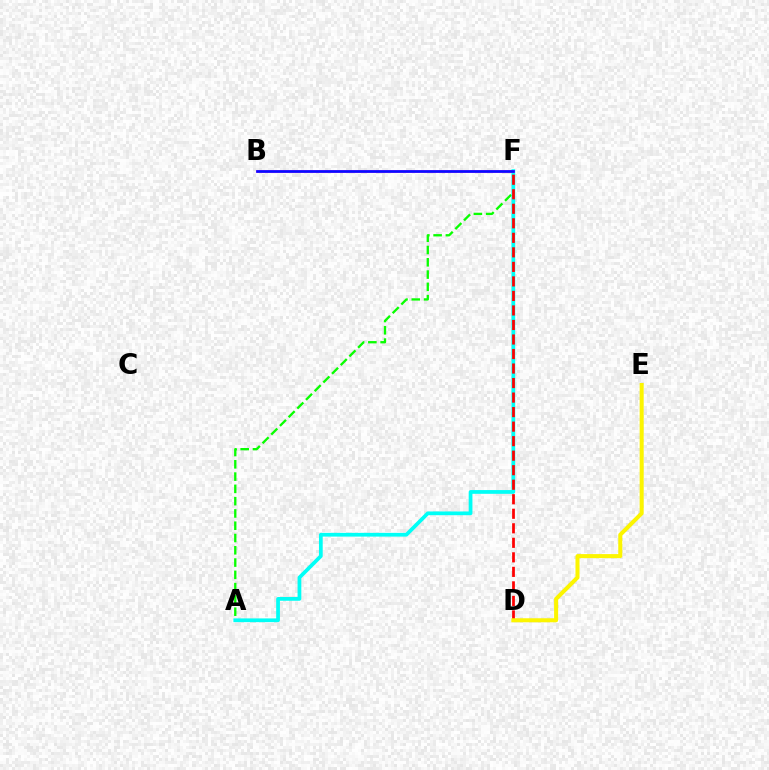{('A', 'F'): [{'color': '#08ff00', 'line_style': 'dashed', 'thickness': 1.67}, {'color': '#00fff6', 'line_style': 'solid', 'thickness': 2.69}], ('D', 'F'): [{'color': '#ff0000', 'line_style': 'dashed', 'thickness': 1.97}], ('D', 'E'): [{'color': '#fcf500', 'line_style': 'solid', 'thickness': 2.9}], ('B', 'F'): [{'color': '#ee00ff', 'line_style': 'solid', 'thickness': 1.89}, {'color': '#0010ff', 'line_style': 'solid', 'thickness': 1.85}]}